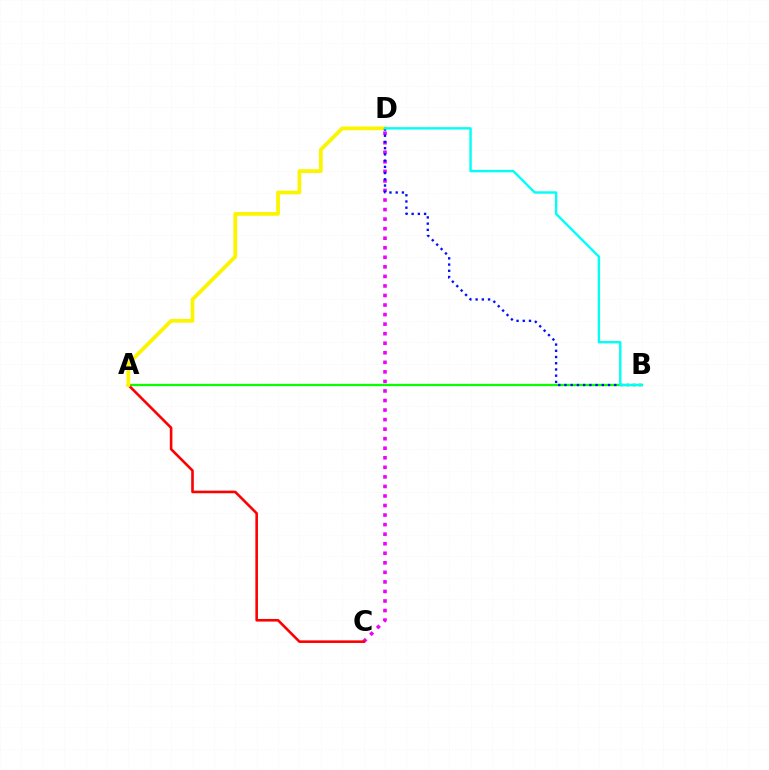{('C', 'D'): [{'color': '#ee00ff', 'line_style': 'dotted', 'thickness': 2.59}], ('A', 'B'): [{'color': '#08ff00', 'line_style': 'solid', 'thickness': 1.63}], ('A', 'C'): [{'color': '#ff0000', 'line_style': 'solid', 'thickness': 1.87}], ('A', 'D'): [{'color': '#fcf500', 'line_style': 'solid', 'thickness': 2.71}], ('B', 'D'): [{'color': '#0010ff', 'line_style': 'dotted', 'thickness': 1.69}, {'color': '#00fff6', 'line_style': 'solid', 'thickness': 1.72}]}